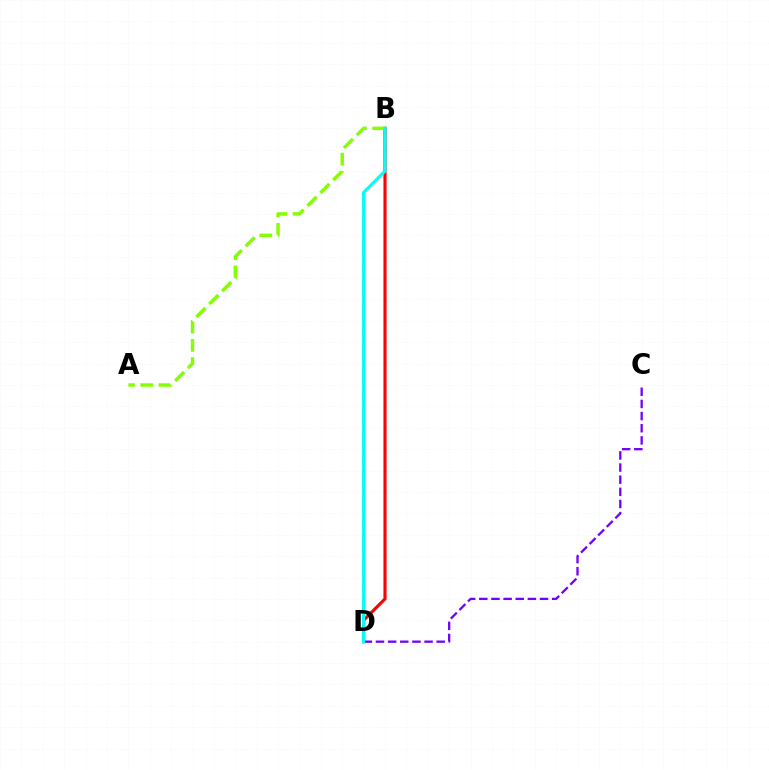{('B', 'D'): [{'color': '#ff0000', 'line_style': 'solid', 'thickness': 2.25}, {'color': '#00fff6', 'line_style': 'solid', 'thickness': 2.27}], ('C', 'D'): [{'color': '#7200ff', 'line_style': 'dashed', 'thickness': 1.65}], ('A', 'B'): [{'color': '#84ff00', 'line_style': 'dashed', 'thickness': 2.48}]}